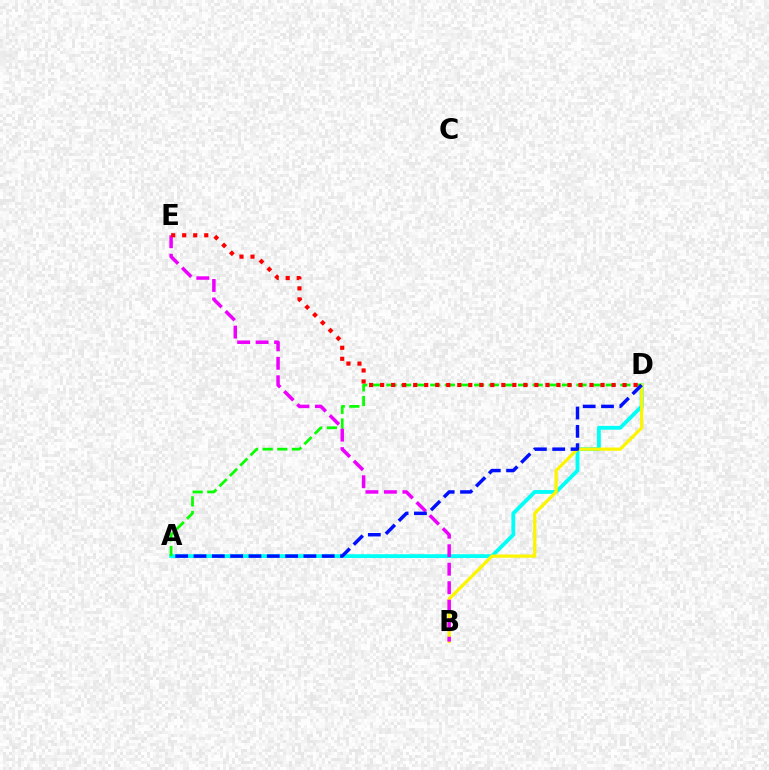{('A', 'D'): [{'color': '#00fff6', 'line_style': 'solid', 'thickness': 2.75}, {'color': '#08ff00', 'line_style': 'dashed', 'thickness': 1.99}, {'color': '#0010ff', 'line_style': 'dashed', 'thickness': 2.49}], ('B', 'D'): [{'color': '#fcf500', 'line_style': 'solid', 'thickness': 2.32}], ('B', 'E'): [{'color': '#ee00ff', 'line_style': 'dashed', 'thickness': 2.51}], ('D', 'E'): [{'color': '#ff0000', 'line_style': 'dotted', 'thickness': 2.99}]}